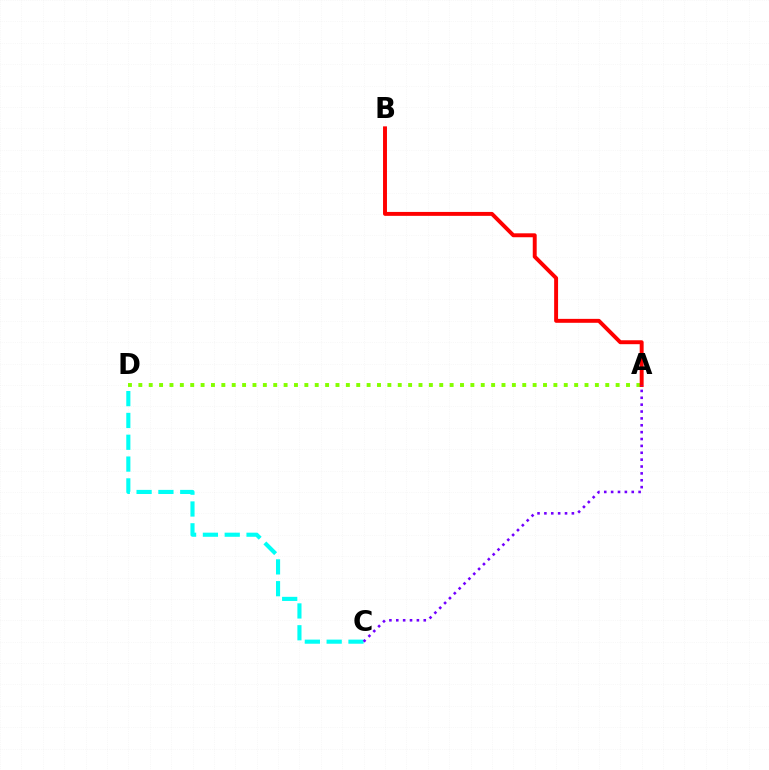{('A', 'D'): [{'color': '#84ff00', 'line_style': 'dotted', 'thickness': 2.82}], ('C', 'D'): [{'color': '#00fff6', 'line_style': 'dashed', 'thickness': 2.96}], ('A', 'B'): [{'color': '#ff0000', 'line_style': 'solid', 'thickness': 2.83}], ('A', 'C'): [{'color': '#7200ff', 'line_style': 'dotted', 'thickness': 1.87}]}